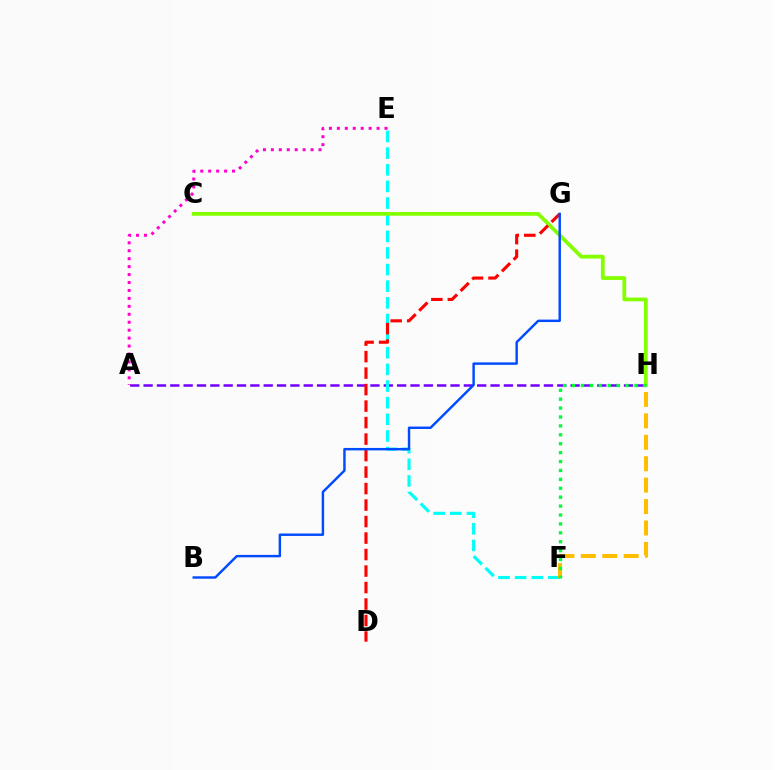{('A', 'H'): [{'color': '#7200ff', 'line_style': 'dashed', 'thickness': 1.81}], ('E', 'F'): [{'color': '#00fff6', 'line_style': 'dashed', 'thickness': 2.26}], ('C', 'H'): [{'color': '#84ff00', 'line_style': 'solid', 'thickness': 2.72}], ('A', 'E'): [{'color': '#ff00cf', 'line_style': 'dotted', 'thickness': 2.16}], ('D', 'G'): [{'color': '#ff0000', 'line_style': 'dashed', 'thickness': 2.24}], ('B', 'G'): [{'color': '#004bff', 'line_style': 'solid', 'thickness': 1.76}], ('F', 'H'): [{'color': '#ffbd00', 'line_style': 'dashed', 'thickness': 2.91}, {'color': '#00ff39', 'line_style': 'dotted', 'thickness': 2.42}]}